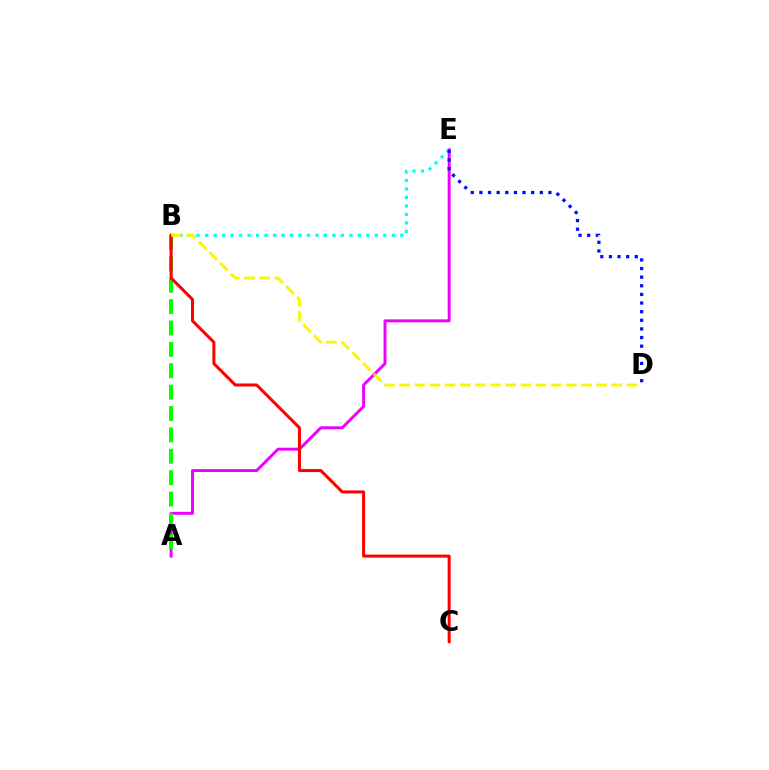{('A', 'E'): [{'color': '#ee00ff', 'line_style': 'solid', 'thickness': 2.12}], ('B', 'E'): [{'color': '#00fff6', 'line_style': 'dotted', 'thickness': 2.31}], ('A', 'B'): [{'color': '#08ff00', 'line_style': 'dashed', 'thickness': 2.9}], ('B', 'C'): [{'color': '#ff0000', 'line_style': 'solid', 'thickness': 2.18}], ('D', 'E'): [{'color': '#0010ff', 'line_style': 'dotted', 'thickness': 2.34}], ('B', 'D'): [{'color': '#fcf500', 'line_style': 'dashed', 'thickness': 2.06}]}